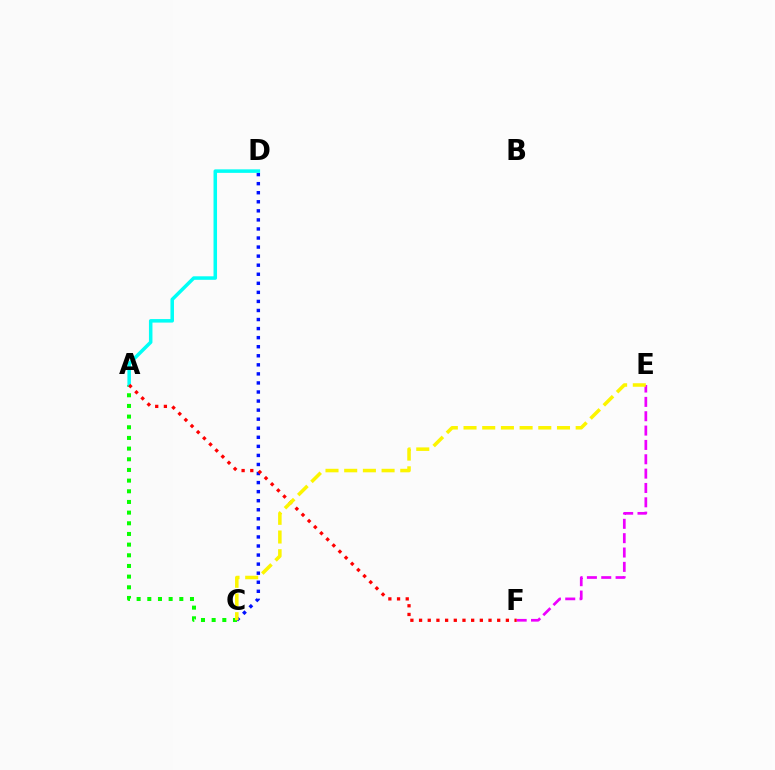{('E', 'F'): [{'color': '#ee00ff', 'line_style': 'dashed', 'thickness': 1.95}], ('A', 'C'): [{'color': '#08ff00', 'line_style': 'dotted', 'thickness': 2.9}], ('C', 'D'): [{'color': '#0010ff', 'line_style': 'dotted', 'thickness': 2.46}], ('A', 'D'): [{'color': '#00fff6', 'line_style': 'solid', 'thickness': 2.53}], ('A', 'F'): [{'color': '#ff0000', 'line_style': 'dotted', 'thickness': 2.36}], ('C', 'E'): [{'color': '#fcf500', 'line_style': 'dashed', 'thickness': 2.54}]}